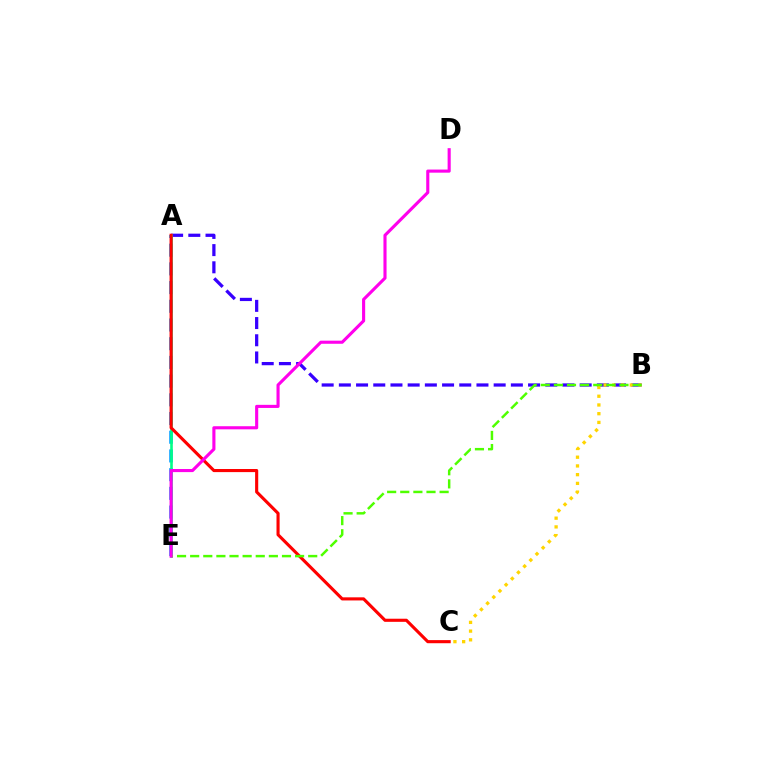{('A', 'B'): [{'color': '#3700ff', 'line_style': 'dashed', 'thickness': 2.34}], ('A', 'E'): [{'color': '#009eff', 'line_style': 'dashed', 'thickness': 2.54}, {'color': '#00ff86', 'line_style': 'solid', 'thickness': 1.88}], ('A', 'C'): [{'color': '#ff0000', 'line_style': 'solid', 'thickness': 2.24}], ('B', 'C'): [{'color': '#ffd500', 'line_style': 'dotted', 'thickness': 2.37}], ('B', 'E'): [{'color': '#4fff00', 'line_style': 'dashed', 'thickness': 1.78}], ('D', 'E'): [{'color': '#ff00ed', 'line_style': 'solid', 'thickness': 2.24}]}